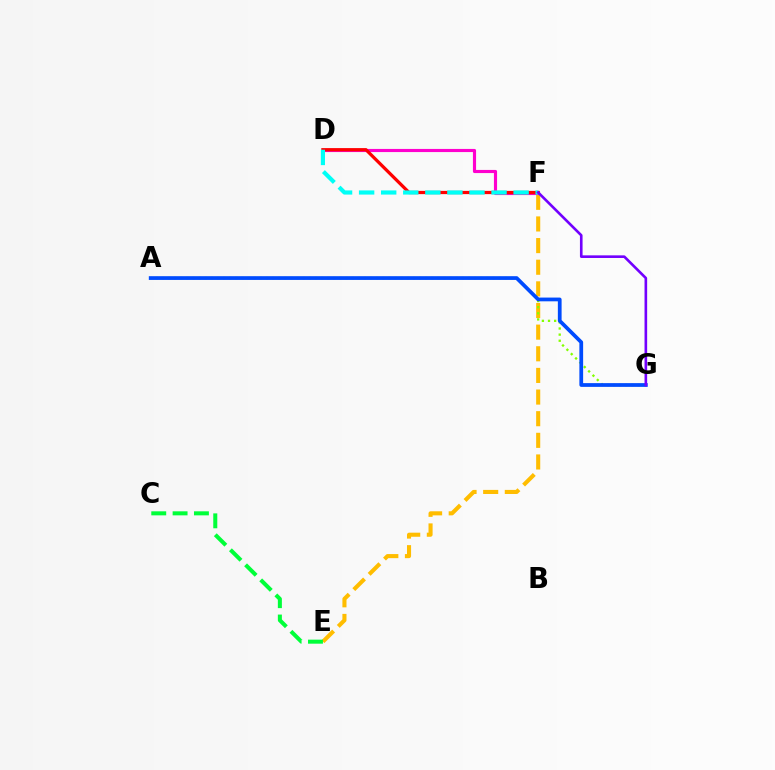{('E', 'F'): [{'color': '#ffbd00', 'line_style': 'dashed', 'thickness': 2.94}], ('A', 'G'): [{'color': '#84ff00', 'line_style': 'dotted', 'thickness': 1.66}, {'color': '#004bff', 'line_style': 'solid', 'thickness': 2.7}], ('C', 'E'): [{'color': '#00ff39', 'line_style': 'dashed', 'thickness': 2.9}], ('D', 'F'): [{'color': '#ff00cf', 'line_style': 'solid', 'thickness': 2.26}, {'color': '#ff0000', 'line_style': 'solid', 'thickness': 2.33}, {'color': '#00fff6', 'line_style': 'dashed', 'thickness': 3.0}], ('F', 'G'): [{'color': '#7200ff', 'line_style': 'solid', 'thickness': 1.89}]}